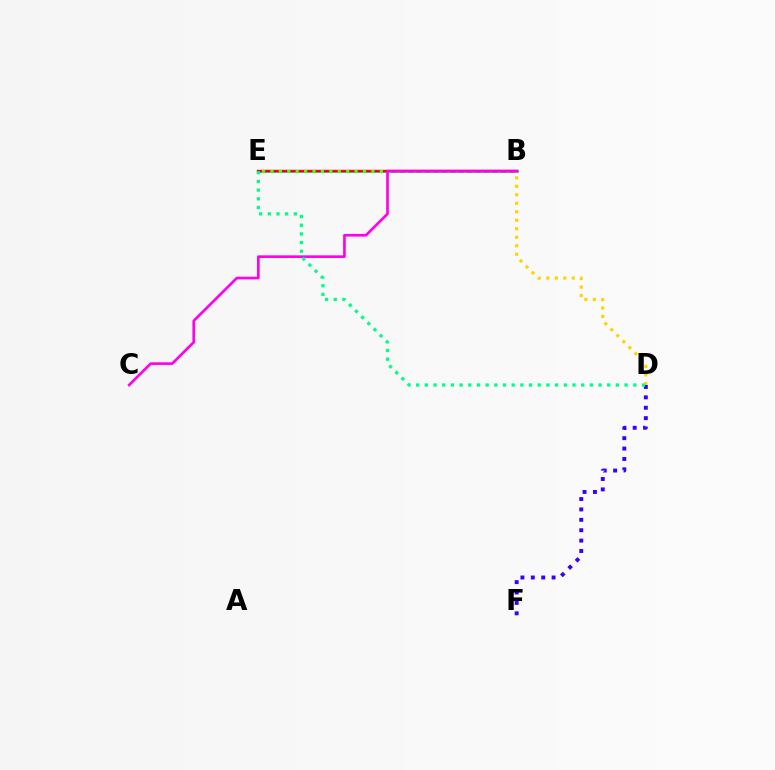{('B', 'E'): [{'color': '#009eff', 'line_style': 'solid', 'thickness': 1.85}, {'color': '#ff0000', 'line_style': 'solid', 'thickness': 1.72}, {'color': '#4fff00', 'line_style': 'dotted', 'thickness': 2.29}], ('B', 'D'): [{'color': '#ffd500', 'line_style': 'dotted', 'thickness': 2.31}], ('D', 'F'): [{'color': '#3700ff', 'line_style': 'dotted', 'thickness': 2.82}], ('B', 'C'): [{'color': '#ff00ed', 'line_style': 'solid', 'thickness': 1.91}], ('D', 'E'): [{'color': '#00ff86', 'line_style': 'dotted', 'thickness': 2.36}]}